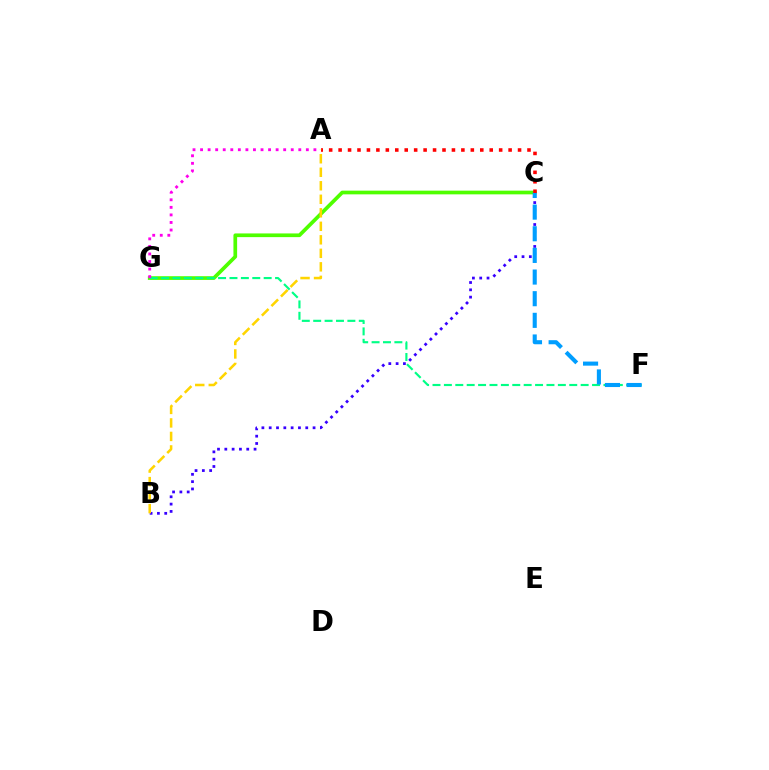{('C', 'G'): [{'color': '#4fff00', 'line_style': 'solid', 'thickness': 2.66}], ('F', 'G'): [{'color': '#00ff86', 'line_style': 'dashed', 'thickness': 1.55}], ('B', 'C'): [{'color': '#3700ff', 'line_style': 'dotted', 'thickness': 1.99}], ('A', 'G'): [{'color': '#ff00ed', 'line_style': 'dotted', 'thickness': 2.05}], ('C', 'F'): [{'color': '#009eff', 'line_style': 'dashed', 'thickness': 2.94}], ('A', 'C'): [{'color': '#ff0000', 'line_style': 'dotted', 'thickness': 2.57}], ('A', 'B'): [{'color': '#ffd500', 'line_style': 'dashed', 'thickness': 1.84}]}